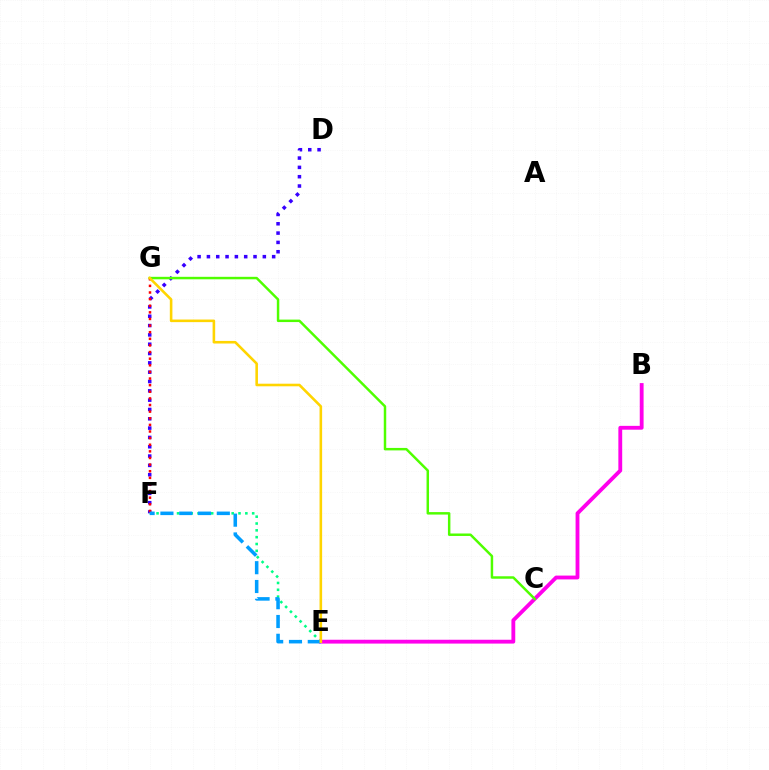{('D', 'F'): [{'color': '#3700ff', 'line_style': 'dotted', 'thickness': 2.53}], ('E', 'F'): [{'color': '#00ff86', 'line_style': 'dotted', 'thickness': 1.86}, {'color': '#009eff', 'line_style': 'dashed', 'thickness': 2.55}], ('B', 'E'): [{'color': '#ff00ed', 'line_style': 'solid', 'thickness': 2.76}], ('C', 'G'): [{'color': '#4fff00', 'line_style': 'solid', 'thickness': 1.78}], ('F', 'G'): [{'color': '#ff0000', 'line_style': 'dotted', 'thickness': 1.8}], ('E', 'G'): [{'color': '#ffd500', 'line_style': 'solid', 'thickness': 1.86}]}